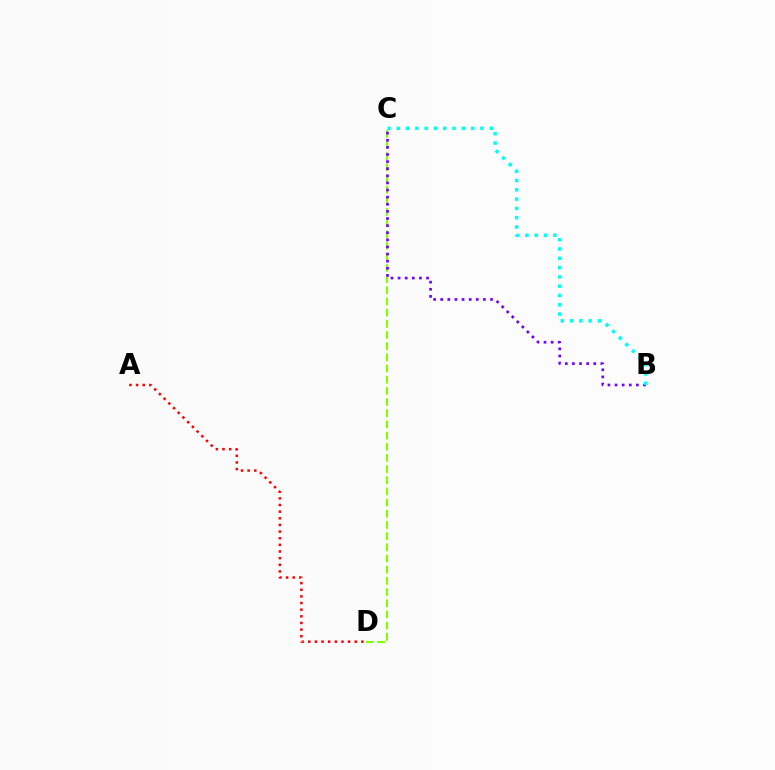{('C', 'D'): [{'color': '#84ff00', 'line_style': 'dashed', 'thickness': 1.52}], ('B', 'C'): [{'color': '#7200ff', 'line_style': 'dotted', 'thickness': 1.93}, {'color': '#00fff6', 'line_style': 'dotted', 'thickness': 2.53}], ('A', 'D'): [{'color': '#ff0000', 'line_style': 'dotted', 'thickness': 1.8}]}